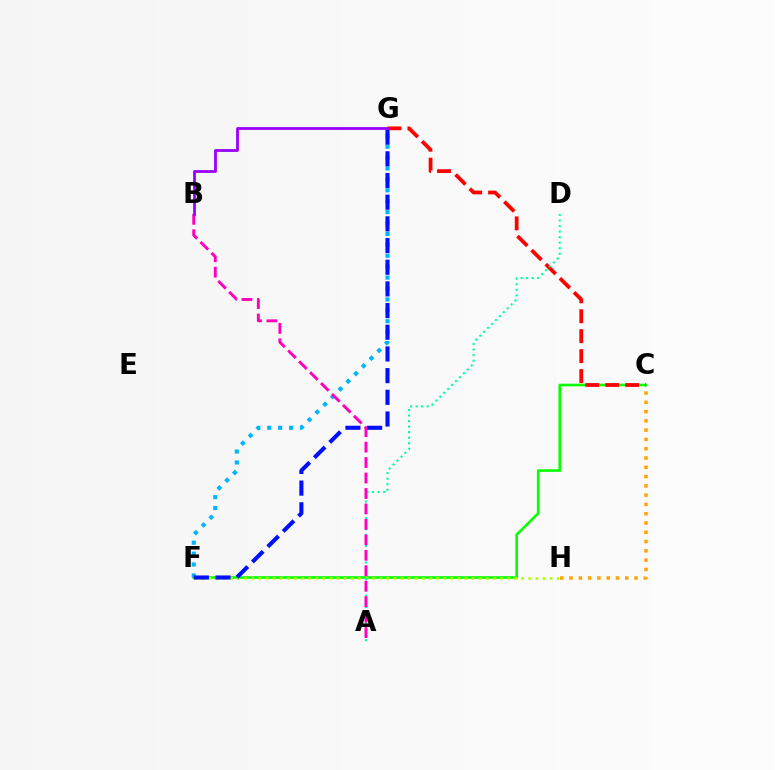{('C', 'H'): [{'color': '#ffa500', 'line_style': 'dotted', 'thickness': 2.52}], ('C', 'F'): [{'color': '#08ff00', 'line_style': 'solid', 'thickness': 1.89}], ('F', 'G'): [{'color': '#00b5ff', 'line_style': 'dotted', 'thickness': 2.96}, {'color': '#0010ff', 'line_style': 'dashed', 'thickness': 2.95}], ('F', 'H'): [{'color': '#b3ff00', 'line_style': 'dotted', 'thickness': 1.93}], ('C', 'G'): [{'color': '#ff0000', 'line_style': 'dashed', 'thickness': 2.71}], ('A', 'D'): [{'color': '#00ff9d', 'line_style': 'dotted', 'thickness': 1.51}], ('A', 'B'): [{'color': '#ff00bd', 'line_style': 'dashed', 'thickness': 2.1}], ('B', 'G'): [{'color': '#9b00ff', 'line_style': 'solid', 'thickness': 2.01}]}